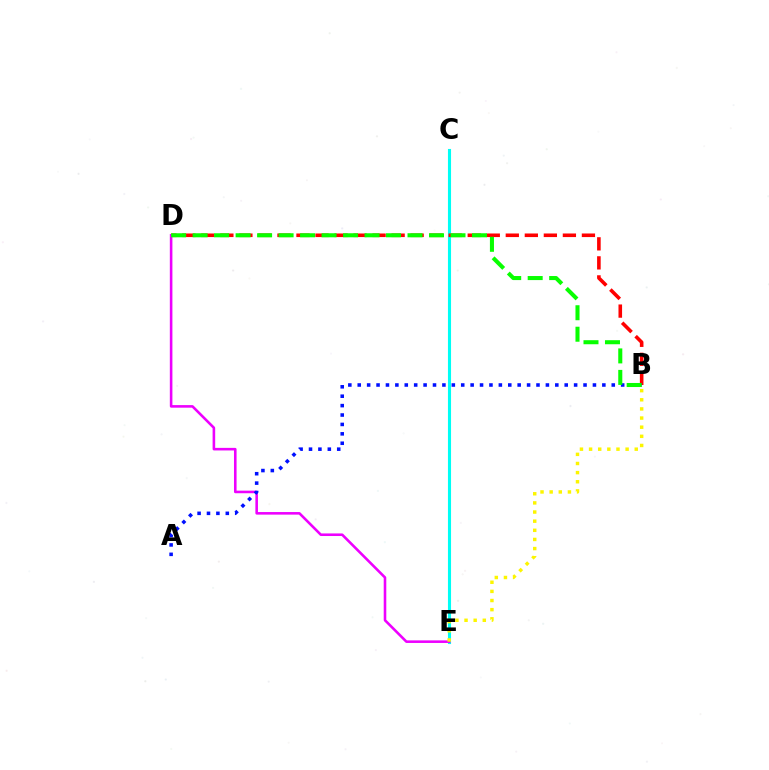{('C', 'E'): [{'color': '#00fff6', 'line_style': 'solid', 'thickness': 2.23}], ('B', 'D'): [{'color': '#ff0000', 'line_style': 'dashed', 'thickness': 2.59}, {'color': '#08ff00', 'line_style': 'dashed', 'thickness': 2.92}], ('D', 'E'): [{'color': '#ee00ff', 'line_style': 'solid', 'thickness': 1.86}], ('A', 'B'): [{'color': '#0010ff', 'line_style': 'dotted', 'thickness': 2.56}], ('B', 'E'): [{'color': '#fcf500', 'line_style': 'dotted', 'thickness': 2.48}]}